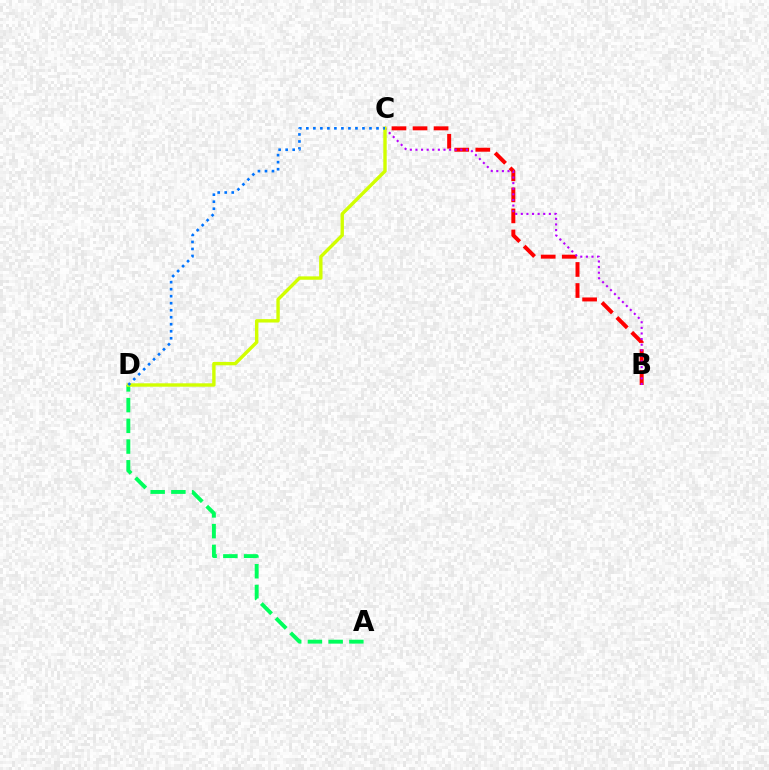{('B', 'C'): [{'color': '#ff0000', 'line_style': 'dashed', 'thickness': 2.86}, {'color': '#b900ff', 'line_style': 'dotted', 'thickness': 1.52}], ('A', 'D'): [{'color': '#00ff5c', 'line_style': 'dashed', 'thickness': 2.82}], ('C', 'D'): [{'color': '#d1ff00', 'line_style': 'solid', 'thickness': 2.44}, {'color': '#0074ff', 'line_style': 'dotted', 'thickness': 1.91}]}